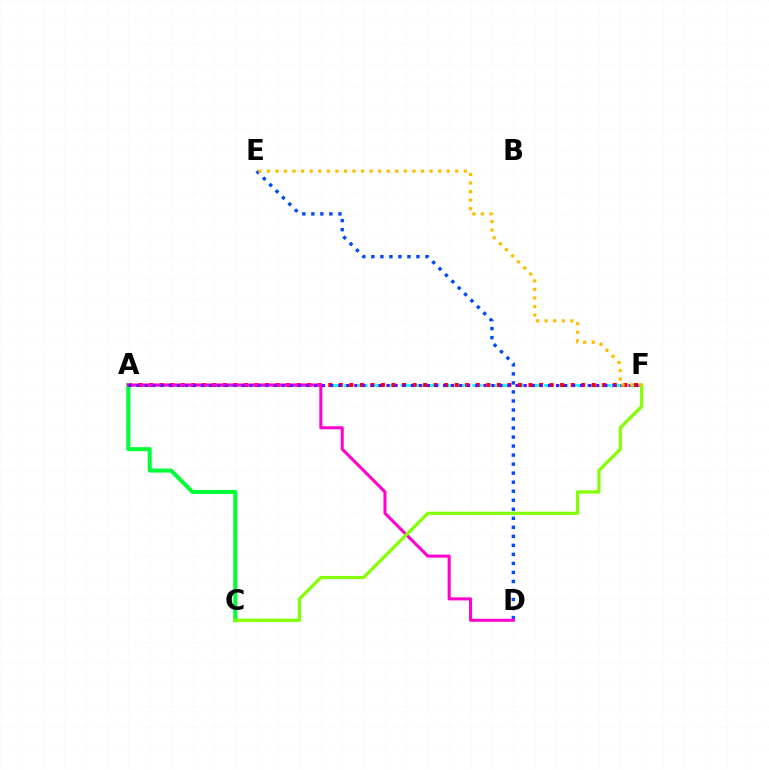{('A', 'F'): [{'color': '#00fff6', 'line_style': 'dashed', 'thickness': 1.95}, {'color': '#ff0000', 'line_style': 'dotted', 'thickness': 2.86}, {'color': '#7200ff', 'line_style': 'dotted', 'thickness': 2.19}], ('A', 'C'): [{'color': '#00ff39', 'line_style': 'solid', 'thickness': 2.92}], ('D', 'E'): [{'color': '#004bff', 'line_style': 'dotted', 'thickness': 2.45}], ('A', 'D'): [{'color': '#ff00cf', 'line_style': 'solid', 'thickness': 2.2}], ('C', 'F'): [{'color': '#84ff00', 'line_style': 'solid', 'thickness': 2.31}], ('E', 'F'): [{'color': '#ffbd00', 'line_style': 'dotted', 'thickness': 2.33}]}